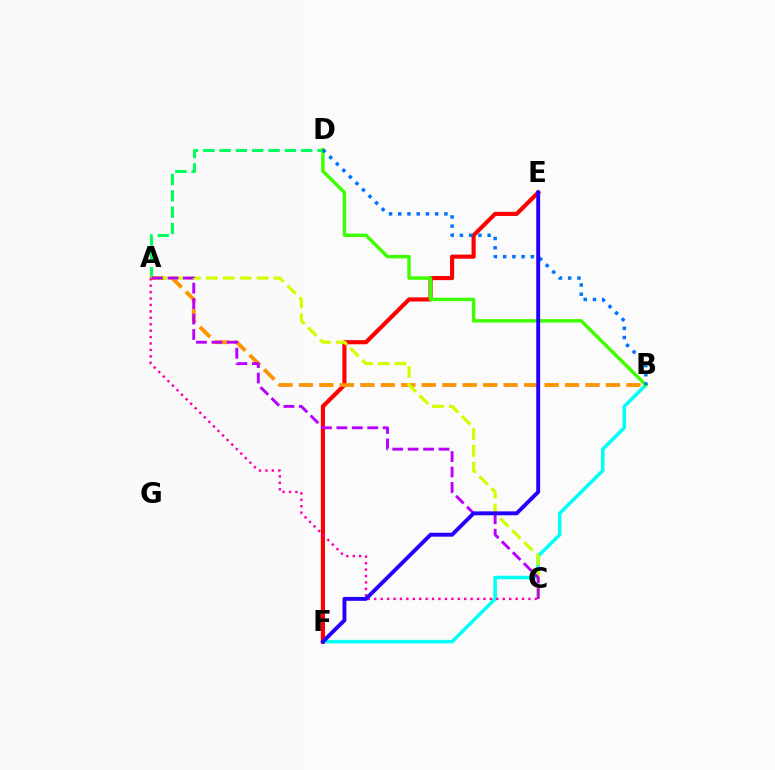{('B', 'F'): [{'color': '#00fff6', 'line_style': 'solid', 'thickness': 2.54}], ('A', 'D'): [{'color': '#00ff5c', 'line_style': 'dashed', 'thickness': 2.22}], ('E', 'F'): [{'color': '#ff0000', 'line_style': 'solid', 'thickness': 2.98}, {'color': '#2500ff', 'line_style': 'solid', 'thickness': 2.81}], ('A', 'B'): [{'color': '#ff9400', 'line_style': 'dashed', 'thickness': 2.78}], ('A', 'C'): [{'color': '#d1ff00', 'line_style': 'dashed', 'thickness': 2.3}, {'color': '#b900ff', 'line_style': 'dashed', 'thickness': 2.1}, {'color': '#ff00ac', 'line_style': 'dotted', 'thickness': 1.75}], ('B', 'D'): [{'color': '#3dff00', 'line_style': 'solid', 'thickness': 2.47}, {'color': '#0074ff', 'line_style': 'dotted', 'thickness': 2.51}]}